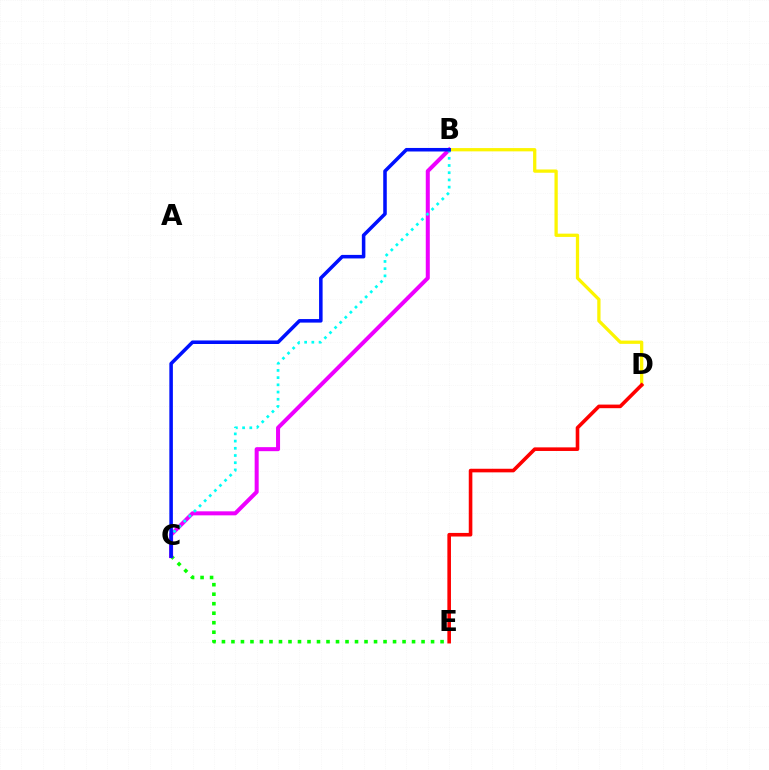{('C', 'E'): [{'color': '#08ff00', 'line_style': 'dotted', 'thickness': 2.58}], ('B', 'C'): [{'color': '#ee00ff', 'line_style': 'solid', 'thickness': 2.89}, {'color': '#00fff6', 'line_style': 'dotted', 'thickness': 1.96}, {'color': '#0010ff', 'line_style': 'solid', 'thickness': 2.55}], ('B', 'D'): [{'color': '#fcf500', 'line_style': 'solid', 'thickness': 2.35}], ('D', 'E'): [{'color': '#ff0000', 'line_style': 'solid', 'thickness': 2.59}]}